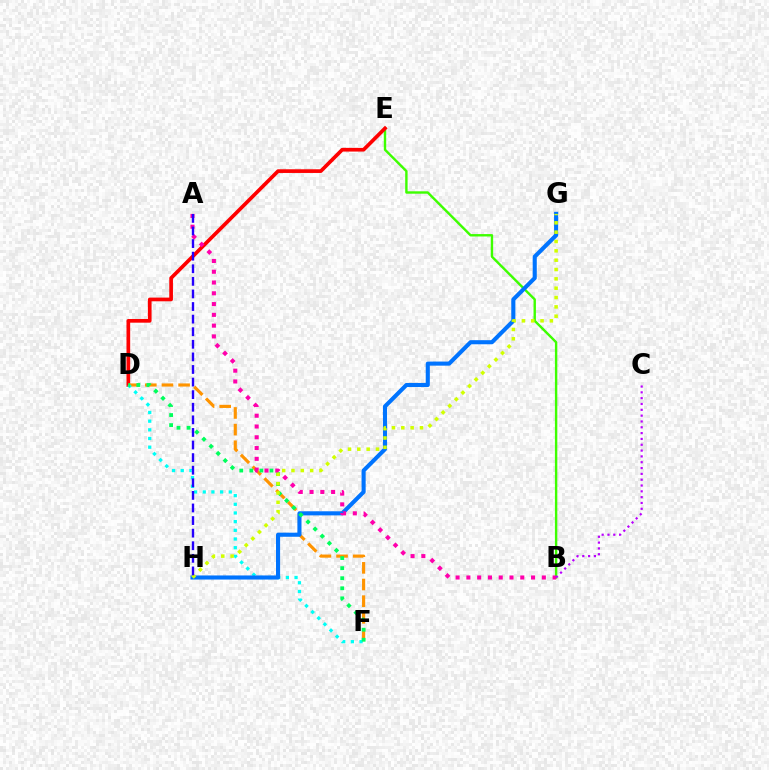{('B', 'E'): [{'color': '#3dff00', 'line_style': 'solid', 'thickness': 1.73}], ('D', 'E'): [{'color': '#ff0000', 'line_style': 'solid', 'thickness': 2.65}], ('D', 'F'): [{'color': '#ff9400', 'line_style': 'dashed', 'thickness': 2.26}, {'color': '#00fff6', 'line_style': 'dotted', 'thickness': 2.36}, {'color': '#00ff5c', 'line_style': 'dotted', 'thickness': 2.73}], ('G', 'H'): [{'color': '#0074ff', 'line_style': 'solid', 'thickness': 2.95}, {'color': '#d1ff00', 'line_style': 'dotted', 'thickness': 2.54}], ('A', 'B'): [{'color': '#ff00ac', 'line_style': 'dotted', 'thickness': 2.93}], ('A', 'H'): [{'color': '#2500ff', 'line_style': 'dashed', 'thickness': 1.71}], ('B', 'C'): [{'color': '#b900ff', 'line_style': 'dotted', 'thickness': 1.58}]}